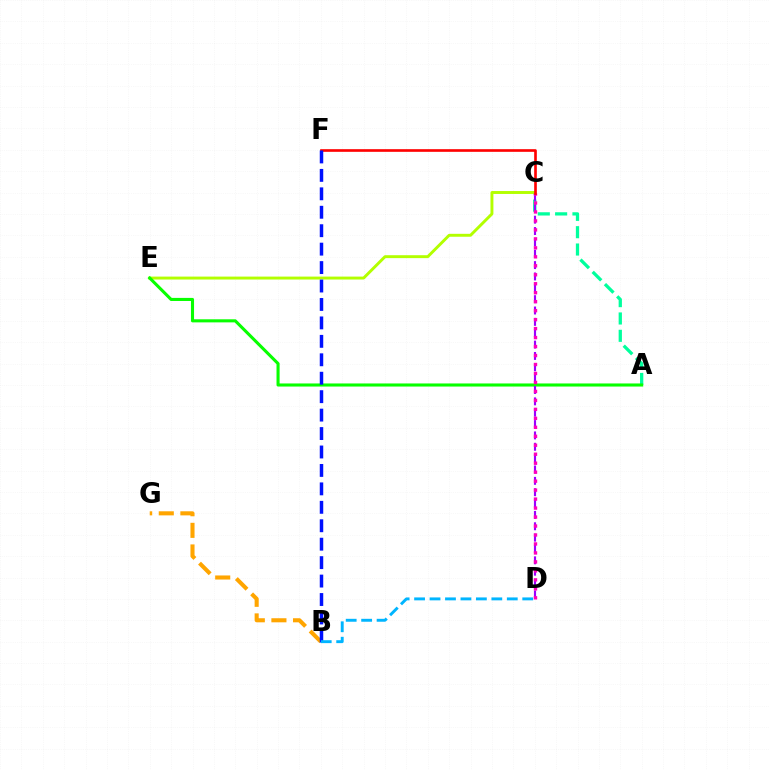{('A', 'C'): [{'color': '#00ff9d', 'line_style': 'dashed', 'thickness': 2.35}], ('C', 'E'): [{'color': '#b3ff00', 'line_style': 'solid', 'thickness': 2.11}], ('A', 'E'): [{'color': '#08ff00', 'line_style': 'solid', 'thickness': 2.22}], ('C', 'D'): [{'color': '#9b00ff', 'line_style': 'dashed', 'thickness': 1.54}, {'color': '#ff00bd', 'line_style': 'dotted', 'thickness': 2.44}], ('B', 'G'): [{'color': '#ffa500', 'line_style': 'dashed', 'thickness': 2.94}], ('C', 'F'): [{'color': '#ff0000', 'line_style': 'solid', 'thickness': 1.91}], ('B', 'F'): [{'color': '#0010ff', 'line_style': 'dashed', 'thickness': 2.51}], ('B', 'D'): [{'color': '#00b5ff', 'line_style': 'dashed', 'thickness': 2.1}]}